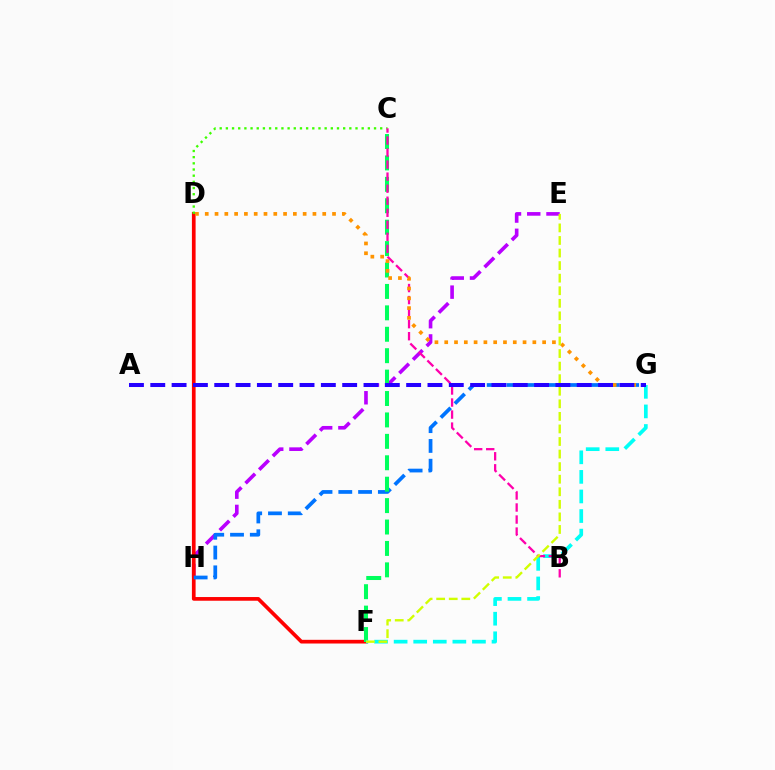{('E', 'H'): [{'color': '#b900ff', 'line_style': 'dashed', 'thickness': 2.62}], ('D', 'F'): [{'color': '#ff0000', 'line_style': 'solid', 'thickness': 2.66}], ('G', 'H'): [{'color': '#0074ff', 'line_style': 'dashed', 'thickness': 2.69}], ('C', 'D'): [{'color': '#3dff00', 'line_style': 'dotted', 'thickness': 1.68}], ('C', 'F'): [{'color': '#00ff5c', 'line_style': 'dashed', 'thickness': 2.91}], ('F', 'G'): [{'color': '#00fff6', 'line_style': 'dashed', 'thickness': 2.66}], ('B', 'C'): [{'color': '#ff00ac', 'line_style': 'dashed', 'thickness': 1.63}], ('D', 'G'): [{'color': '#ff9400', 'line_style': 'dotted', 'thickness': 2.66}], ('E', 'F'): [{'color': '#d1ff00', 'line_style': 'dashed', 'thickness': 1.71}], ('A', 'G'): [{'color': '#2500ff', 'line_style': 'dashed', 'thickness': 2.9}]}